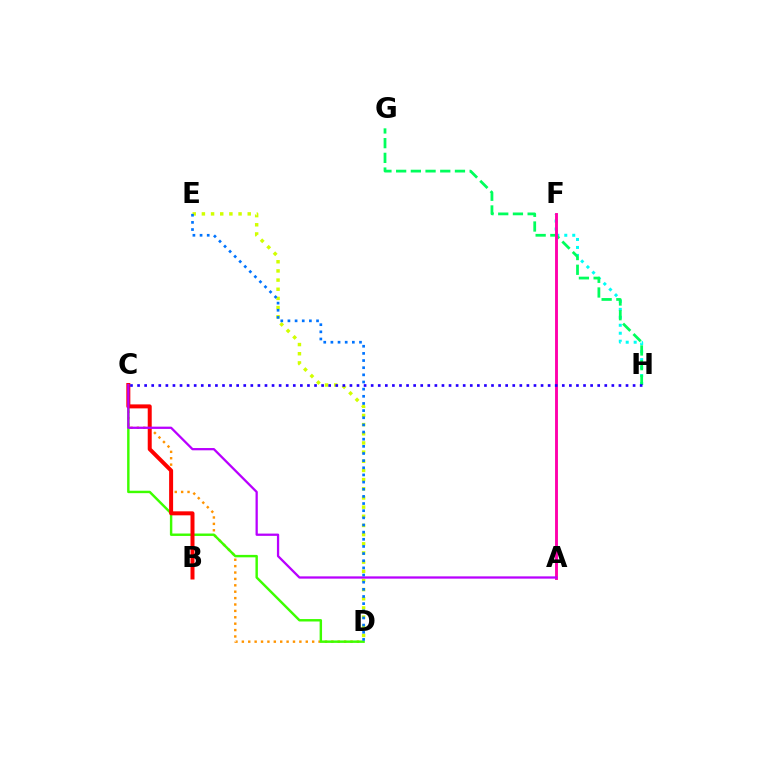{('D', 'E'): [{'color': '#d1ff00', 'line_style': 'dotted', 'thickness': 2.49}, {'color': '#0074ff', 'line_style': 'dotted', 'thickness': 1.94}], ('C', 'D'): [{'color': '#ff9400', 'line_style': 'dotted', 'thickness': 1.74}, {'color': '#3dff00', 'line_style': 'solid', 'thickness': 1.75}], ('F', 'H'): [{'color': '#00fff6', 'line_style': 'dotted', 'thickness': 2.16}], ('G', 'H'): [{'color': '#00ff5c', 'line_style': 'dashed', 'thickness': 2.0}], ('A', 'F'): [{'color': '#ff00ac', 'line_style': 'solid', 'thickness': 2.08}], ('B', 'C'): [{'color': '#ff0000', 'line_style': 'solid', 'thickness': 2.87}], ('A', 'C'): [{'color': '#b900ff', 'line_style': 'solid', 'thickness': 1.64}], ('C', 'H'): [{'color': '#2500ff', 'line_style': 'dotted', 'thickness': 1.92}]}